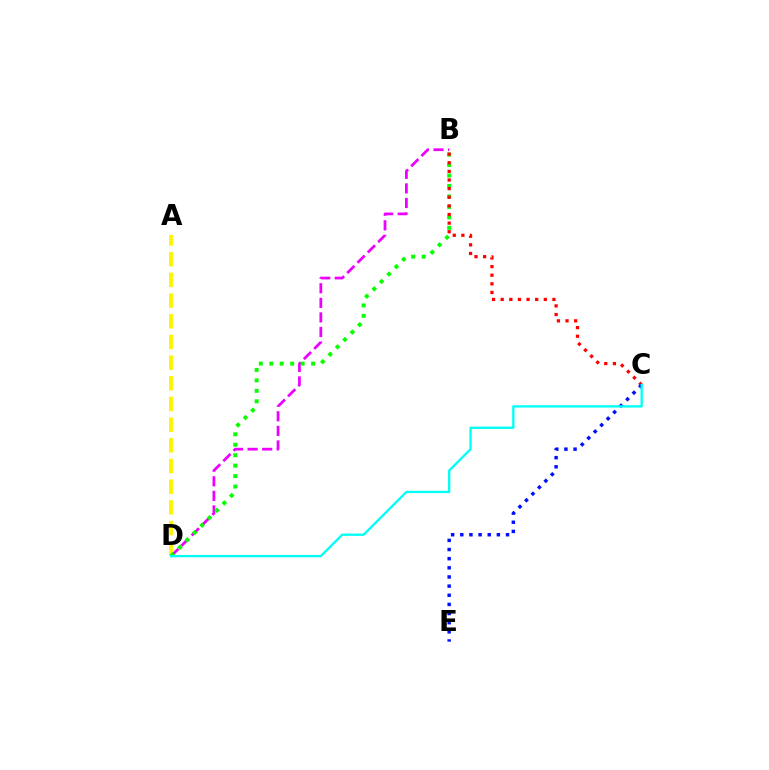{('A', 'D'): [{'color': '#fcf500', 'line_style': 'dashed', 'thickness': 2.81}], ('B', 'D'): [{'color': '#ee00ff', 'line_style': 'dashed', 'thickness': 1.98}, {'color': '#08ff00', 'line_style': 'dotted', 'thickness': 2.84}], ('B', 'C'): [{'color': '#ff0000', 'line_style': 'dotted', 'thickness': 2.34}], ('C', 'E'): [{'color': '#0010ff', 'line_style': 'dotted', 'thickness': 2.48}], ('C', 'D'): [{'color': '#00fff6', 'line_style': 'solid', 'thickness': 1.67}]}